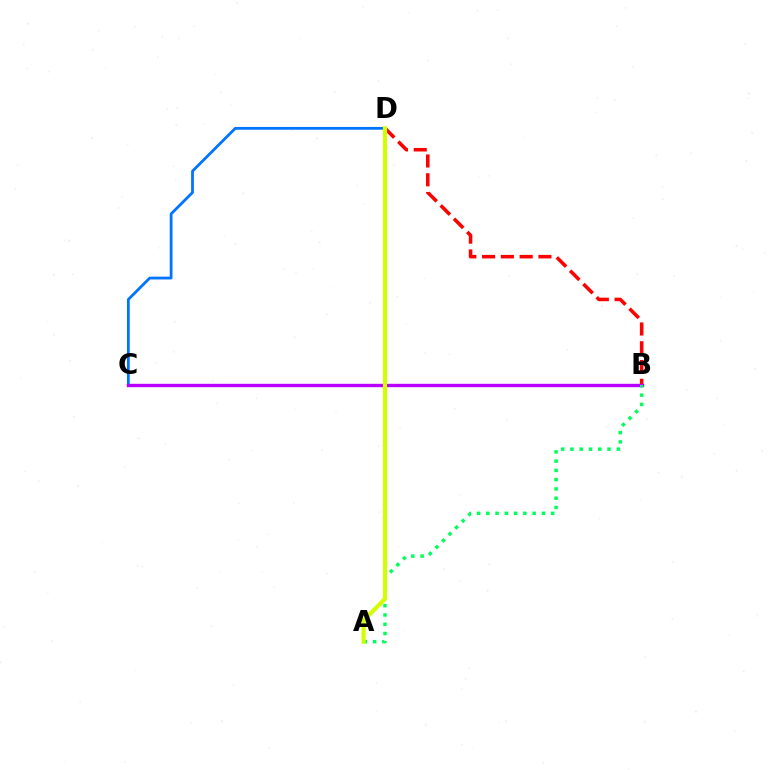{('B', 'D'): [{'color': '#ff0000', 'line_style': 'dashed', 'thickness': 2.55}], ('C', 'D'): [{'color': '#0074ff', 'line_style': 'solid', 'thickness': 2.0}], ('B', 'C'): [{'color': '#b900ff', 'line_style': 'solid', 'thickness': 2.43}], ('A', 'B'): [{'color': '#00ff5c', 'line_style': 'dotted', 'thickness': 2.52}], ('A', 'D'): [{'color': '#d1ff00', 'line_style': 'solid', 'thickness': 2.99}]}